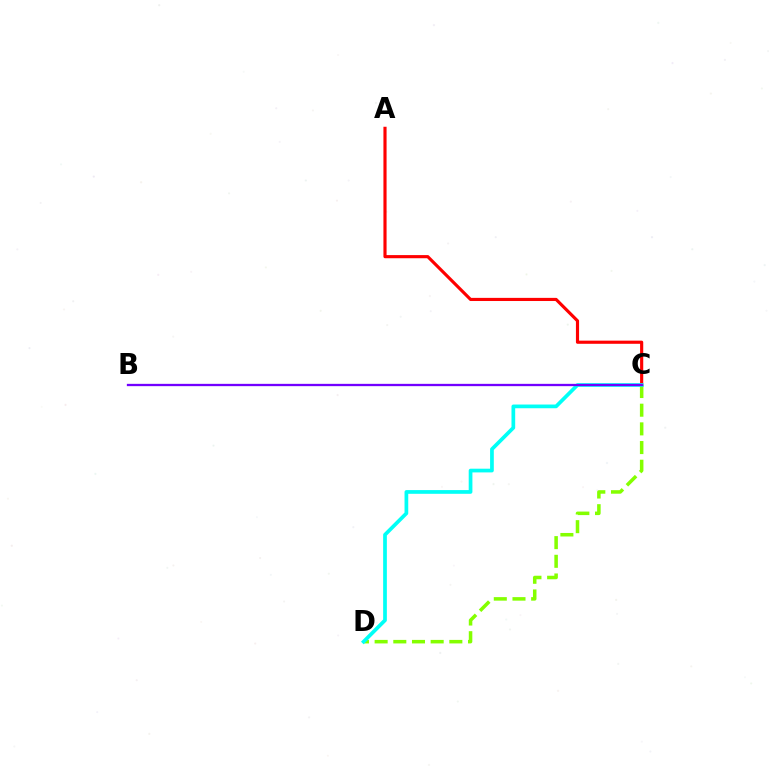{('A', 'C'): [{'color': '#ff0000', 'line_style': 'solid', 'thickness': 2.26}], ('C', 'D'): [{'color': '#84ff00', 'line_style': 'dashed', 'thickness': 2.54}, {'color': '#00fff6', 'line_style': 'solid', 'thickness': 2.67}], ('B', 'C'): [{'color': '#7200ff', 'line_style': 'solid', 'thickness': 1.66}]}